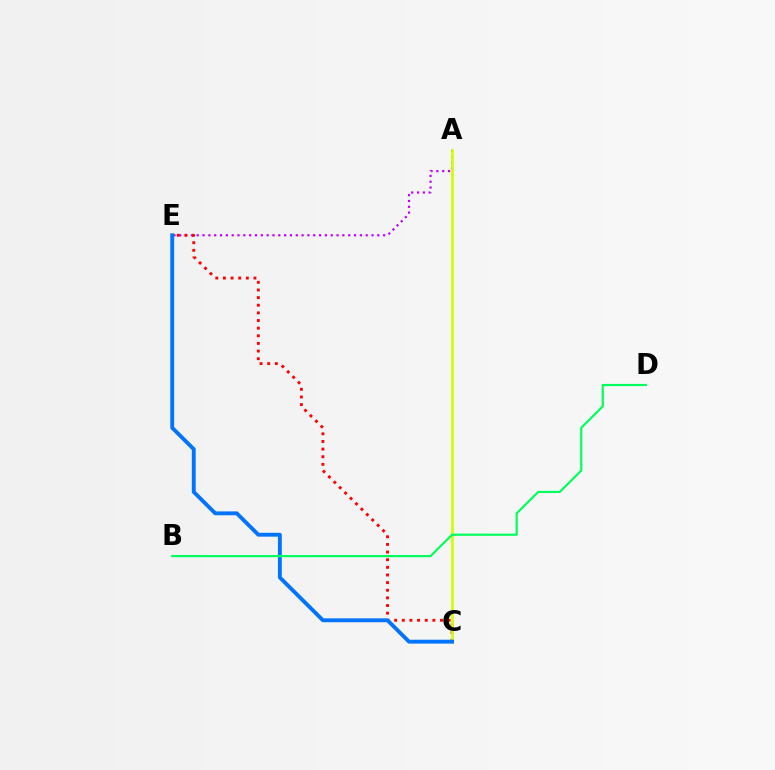{('A', 'E'): [{'color': '#b900ff', 'line_style': 'dotted', 'thickness': 1.58}], ('C', 'E'): [{'color': '#ff0000', 'line_style': 'dotted', 'thickness': 2.08}, {'color': '#0074ff', 'line_style': 'solid', 'thickness': 2.78}], ('A', 'C'): [{'color': '#d1ff00', 'line_style': 'solid', 'thickness': 1.94}], ('B', 'D'): [{'color': '#00ff5c', 'line_style': 'solid', 'thickness': 1.57}]}